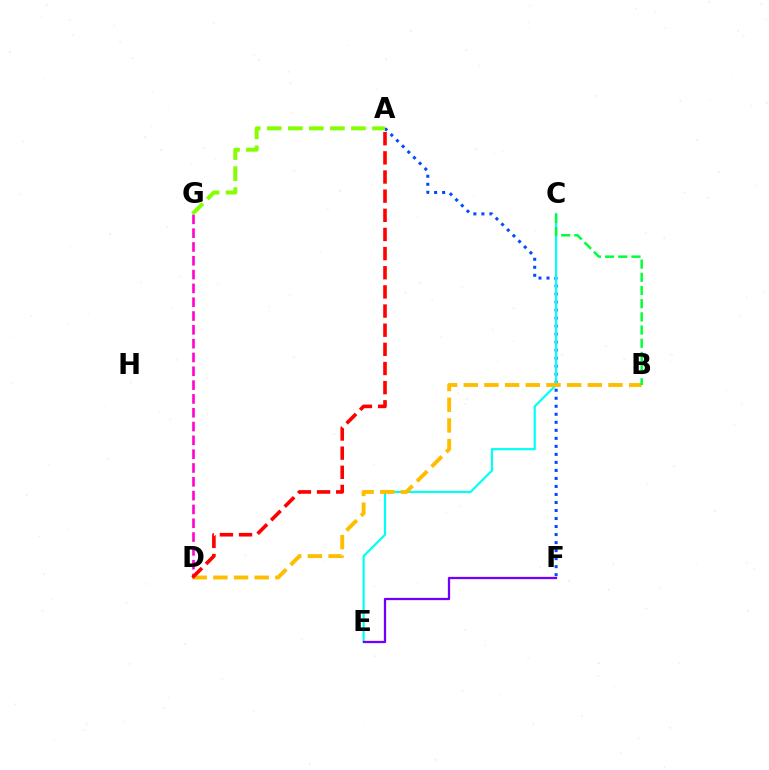{('A', 'F'): [{'color': '#004bff', 'line_style': 'dotted', 'thickness': 2.18}], ('D', 'G'): [{'color': '#ff00cf', 'line_style': 'dashed', 'thickness': 1.88}], ('C', 'E'): [{'color': '#00fff6', 'line_style': 'solid', 'thickness': 1.58}], ('B', 'D'): [{'color': '#ffbd00', 'line_style': 'dashed', 'thickness': 2.81}], ('A', 'D'): [{'color': '#ff0000', 'line_style': 'dashed', 'thickness': 2.6}], ('B', 'C'): [{'color': '#00ff39', 'line_style': 'dashed', 'thickness': 1.79}], ('E', 'F'): [{'color': '#7200ff', 'line_style': 'solid', 'thickness': 1.64}], ('A', 'G'): [{'color': '#84ff00', 'line_style': 'dashed', 'thickness': 2.86}]}